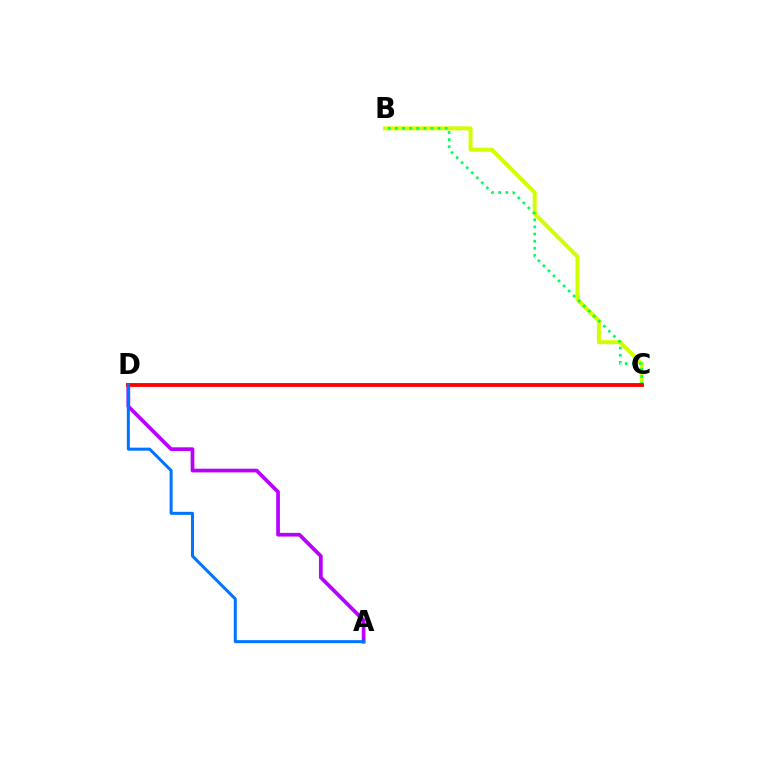{('B', 'C'): [{'color': '#d1ff00', 'line_style': 'solid', 'thickness': 2.88}, {'color': '#00ff5c', 'line_style': 'dotted', 'thickness': 1.93}], ('A', 'D'): [{'color': '#b900ff', 'line_style': 'solid', 'thickness': 2.67}, {'color': '#0074ff', 'line_style': 'solid', 'thickness': 2.17}], ('C', 'D'): [{'color': '#ff0000', 'line_style': 'solid', 'thickness': 2.77}]}